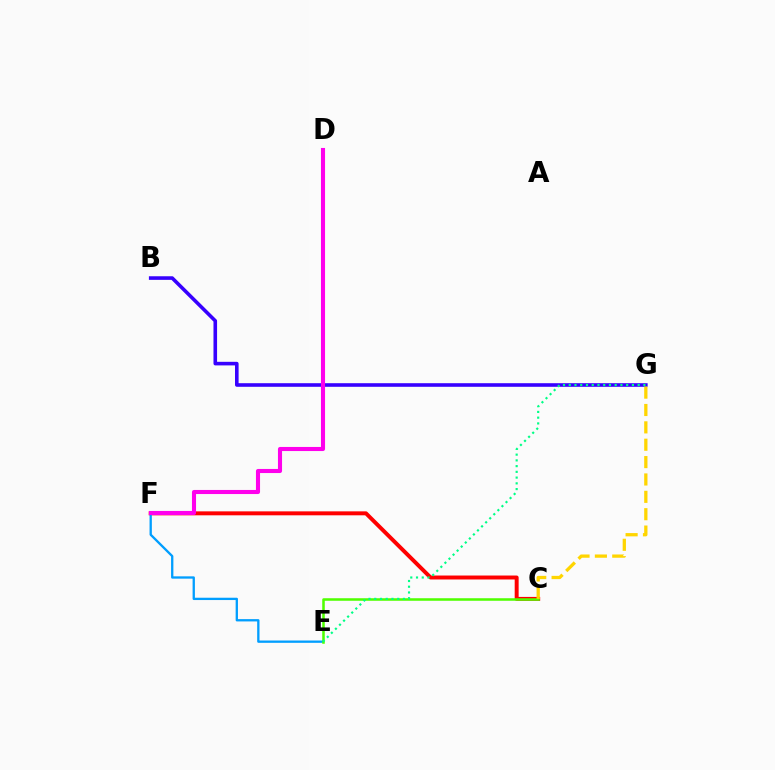{('C', 'F'): [{'color': '#ff0000', 'line_style': 'solid', 'thickness': 2.84}], ('B', 'G'): [{'color': '#3700ff', 'line_style': 'solid', 'thickness': 2.59}], ('E', 'F'): [{'color': '#009eff', 'line_style': 'solid', 'thickness': 1.67}], ('D', 'F'): [{'color': '#ff00ed', 'line_style': 'solid', 'thickness': 2.95}], ('C', 'E'): [{'color': '#4fff00', 'line_style': 'solid', 'thickness': 1.83}], ('E', 'G'): [{'color': '#00ff86', 'line_style': 'dotted', 'thickness': 1.56}], ('C', 'G'): [{'color': '#ffd500', 'line_style': 'dashed', 'thickness': 2.36}]}